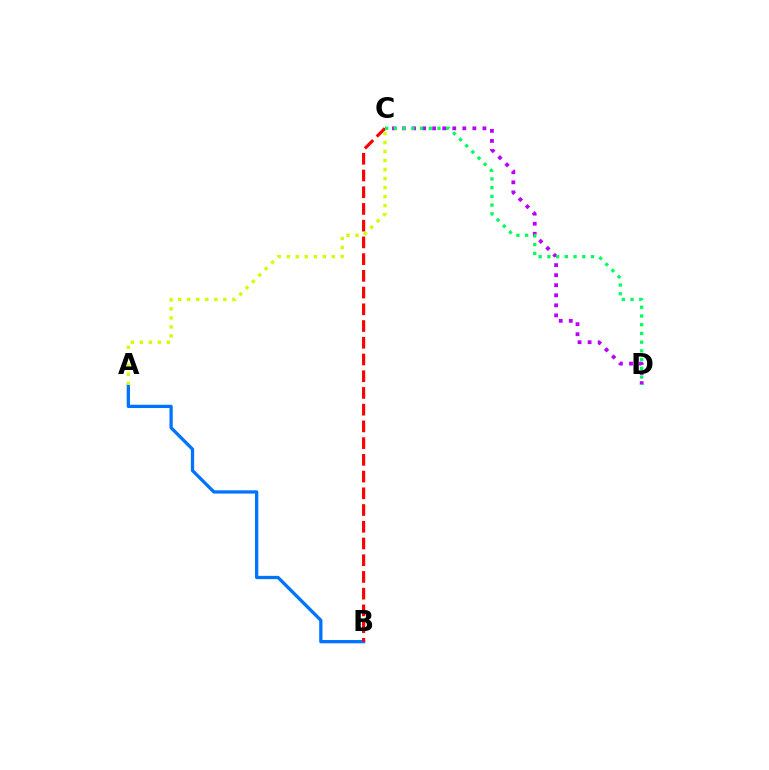{('C', 'D'): [{'color': '#b900ff', 'line_style': 'dotted', 'thickness': 2.73}, {'color': '#00ff5c', 'line_style': 'dotted', 'thickness': 2.37}], ('A', 'B'): [{'color': '#0074ff', 'line_style': 'solid', 'thickness': 2.36}], ('B', 'C'): [{'color': '#ff0000', 'line_style': 'dashed', 'thickness': 2.27}], ('A', 'C'): [{'color': '#d1ff00', 'line_style': 'dotted', 'thickness': 2.45}]}